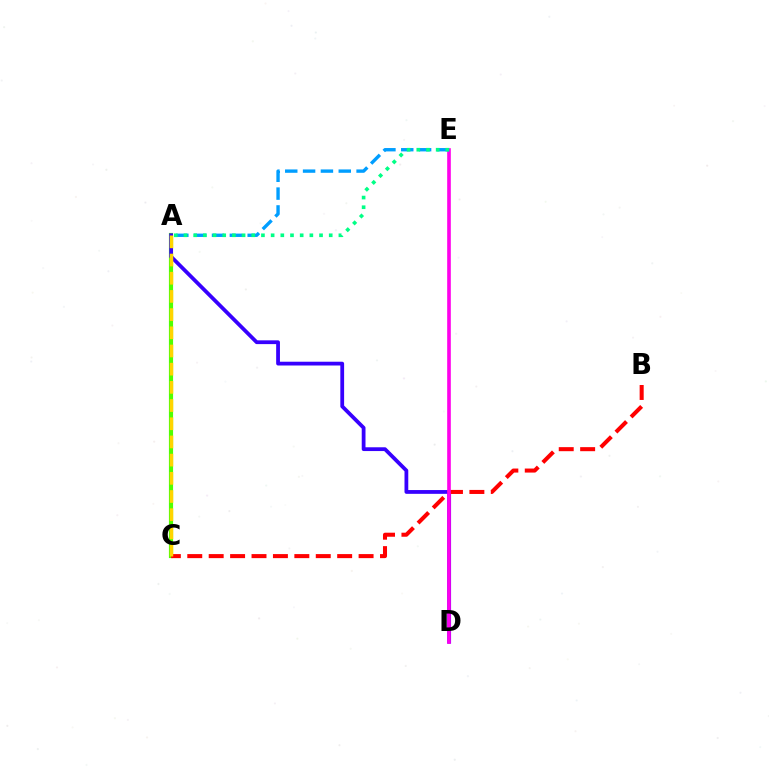{('A', 'C'): [{'color': '#4fff00', 'line_style': 'solid', 'thickness': 3.0}, {'color': '#ffd500', 'line_style': 'dashed', 'thickness': 2.47}], ('A', 'D'): [{'color': '#3700ff', 'line_style': 'solid', 'thickness': 2.72}], ('B', 'C'): [{'color': '#ff0000', 'line_style': 'dashed', 'thickness': 2.91}], ('D', 'E'): [{'color': '#ff00ed', 'line_style': 'solid', 'thickness': 2.61}], ('A', 'E'): [{'color': '#009eff', 'line_style': 'dashed', 'thickness': 2.42}, {'color': '#00ff86', 'line_style': 'dotted', 'thickness': 2.63}]}